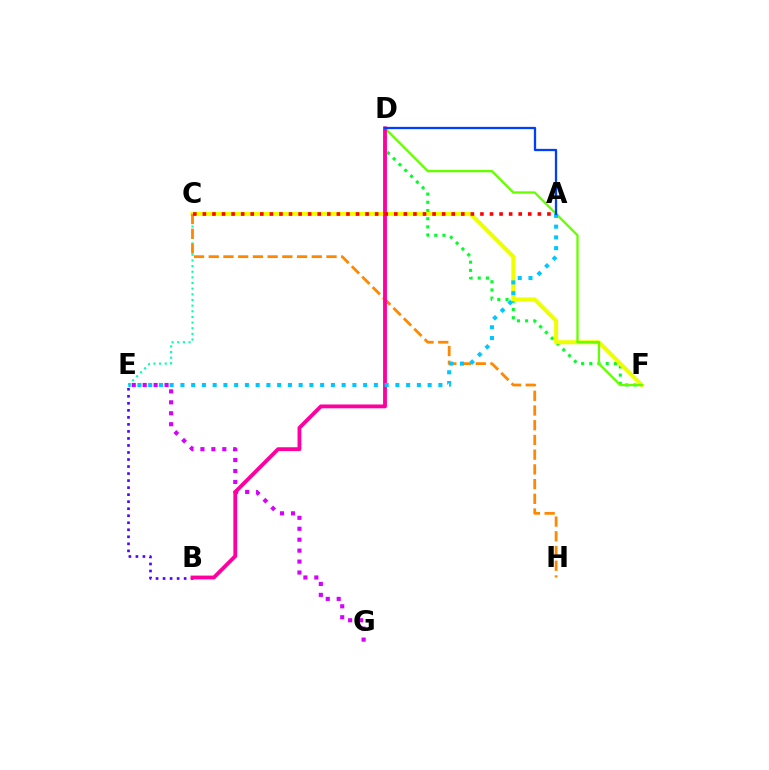{('D', 'F'): [{'color': '#00ff27', 'line_style': 'dotted', 'thickness': 2.23}, {'color': '#66ff00', 'line_style': 'solid', 'thickness': 1.66}], ('C', 'F'): [{'color': '#eeff00', 'line_style': 'solid', 'thickness': 2.9}], ('C', 'E'): [{'color': '#00ffaf', 'line_style': 'dotted', 'thickness': 1.54}], ('B', 'E'): [{'color': '#4f00ff', 'line_style': 'dotted', 'thickness': 1.91}], ('C', 'H'): [{'color': '#ff8800', 'line_style': 'dashed', 'thickness': 2.0}], ('E', 'G'): [{'color': '#d600ff', 'line_style': 'dotted', 'thickness': 2.97}], ('B', 'D'): [{'color': '#ff00a0', 'line_style': 'solid', 'thickness': 2.76}], ('A', 'E'): [{'color': '#00c7ff', 'line_style': 'dotted', 'thickness': 2.92}], ('A', 'D'): [{'color': '#003fff', 'line_style': 'solid', 'thickness': 1.65}], ('A', 'C'): [{'color': '#ff0000', 'line_style': 'dotted', 'thickness': 2.6}]}